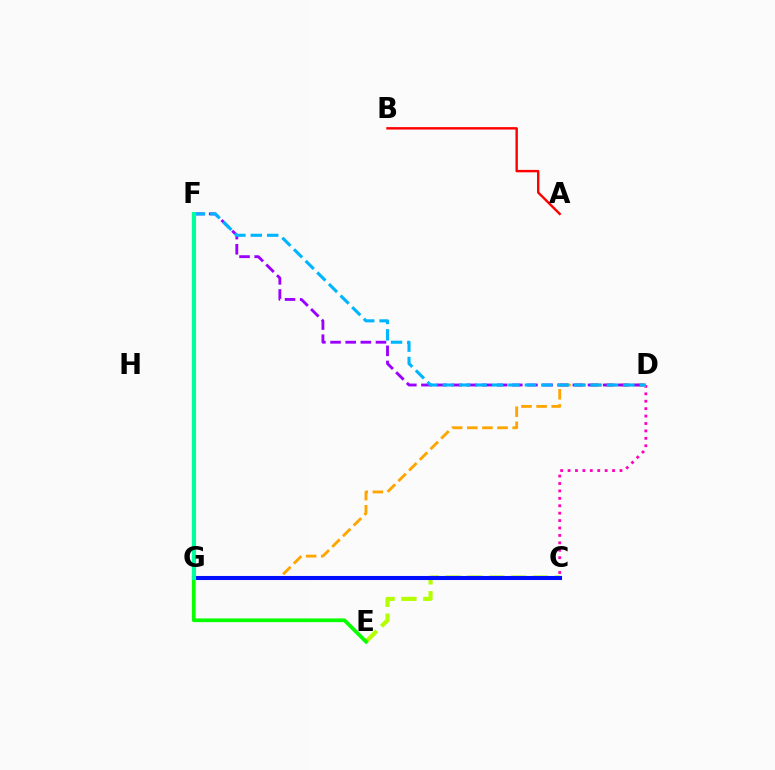{('C', 'E'): [{'color': '#b3ff00', 'line_style': 'dashed', 'thickness': 2.97}], ('C', 'D'): [{'color': '#ff00bd', 'line_style': 'dotted', 'thickness': 2.02}], ('D', 'G'): [{'color': '#ffa500', 'line_style': 'dashed', 'thickness': 2.05}], ('C', 'G'): [{'color': '#0010ff', 'line_style': 'solid', 'thickness': 2.93}], ('D', 'F'): [{'color': '#9b00ff', 'line_style': 'dashed', 'thickness': 2.06}, {'color': '#00b5ff', 'line_style': 'dashed', 'thickness': 2.23}], ('E', 'F'): [{'color': '#08ff00', 'line_style': 'solid', 'thickness': 2.67}], ('F', 'G'): [{'color': '#00ff9d', 'line_style': 'solid', 'thickness': 2.95}], ('A', 'B'): [{'color': '#ff0000', 'line_style': 'solid', 'thickness': 1.74}]}